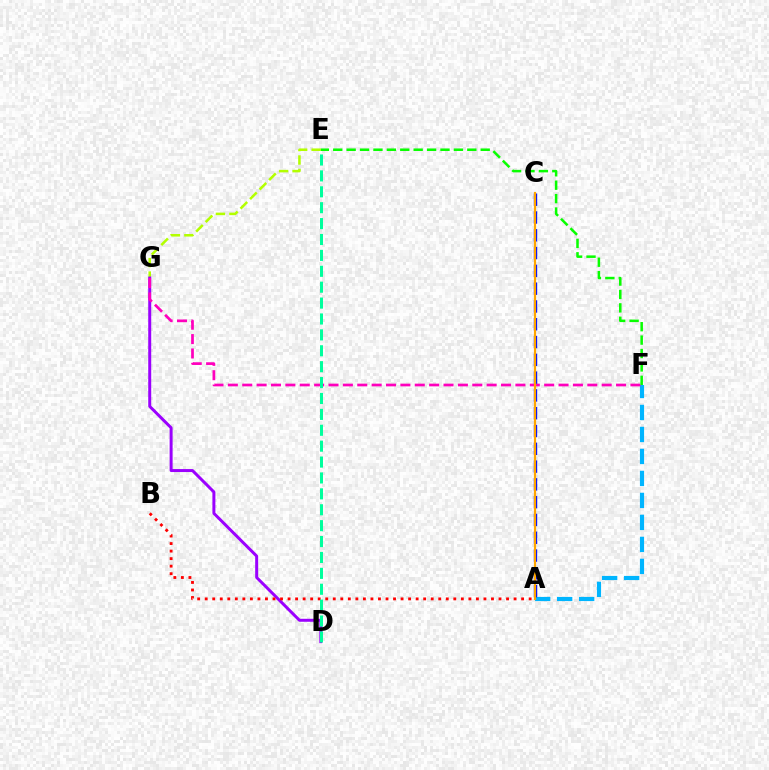{('E', 'G'): [{'color': '#b3ff00', 'line_style': 'dashed', 'thickness': 1.83}], ('A', 'F'): [{'color': '#00b5ff', 'line_style': 'dashed', 'thickness': 2.99}], ('D', 'G'): [{'color': '#9b00ff', 'line_style': 'solid', 'thickness': 2.15}], ('F', 'G'): [{'color': '#ff00bd', 'line_style': 'dashed', 'thickness': 1.95}], ('E', 'F'): [{'color': '#08ff00', 'line_style': 'dashed', 'thickness': 1.82}], ('A', 'B'): [{'color': '#ff0000', 'line_style': 'dotted', 'thickness': 2.05}], ('A', 'C'): [{'color': '#0010ff', 'line_style': 'dashed', 'thickness': 2.42}, {'color': '#ffa500', 'line_style': 'solid', 'thickness': 1.56}], ('D', 'E'): [{'color': '#00ff9d', 'line_style': 'dashed', 'thickness': 2.16}]}